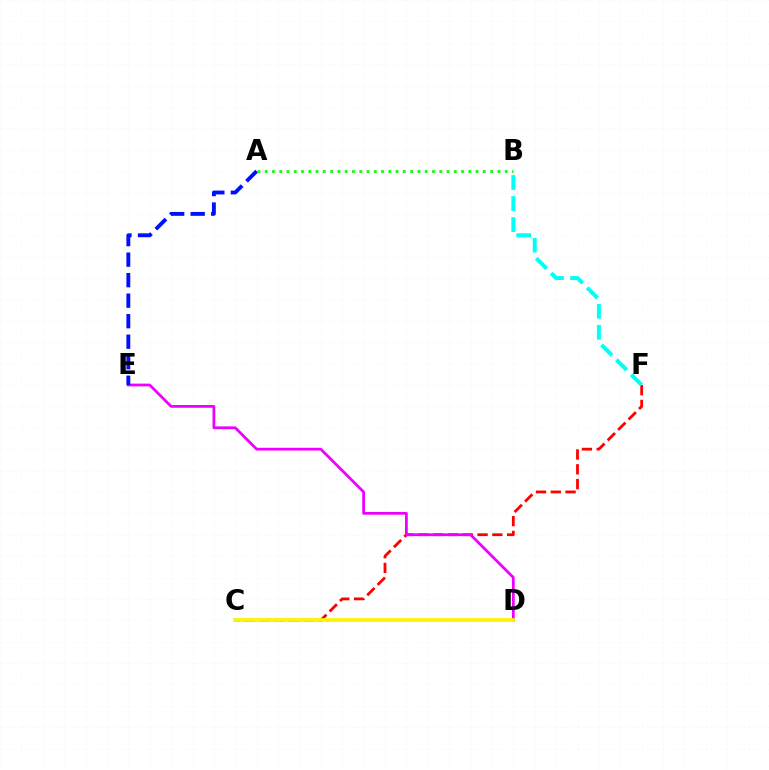{('C', 'F'): [{'color': '#ff0000', 'line_style': 'dashed', 'thickness': 2.01}], ('D', 'E'): [{'color': '#ee00ff', 'line_style': 'solid', 'thickness': 1.99}], ('B', 'F'): [{'color': '#00fff6', 'line_style': 'dashed', 'thickness': 2.86}], ('A', 'E'): [{'color': '#0010ff', 'line_style': 'dashed', 'thickness': 2.79}], ('C', 'D'): [{'color': '#fcf500', 'line_style': 'solid', 'thickness': 2.69}], ('A', 'B'): [{'color': '#08ff00', 'line_style': 'dotted', 'thickness': 1.98}]}